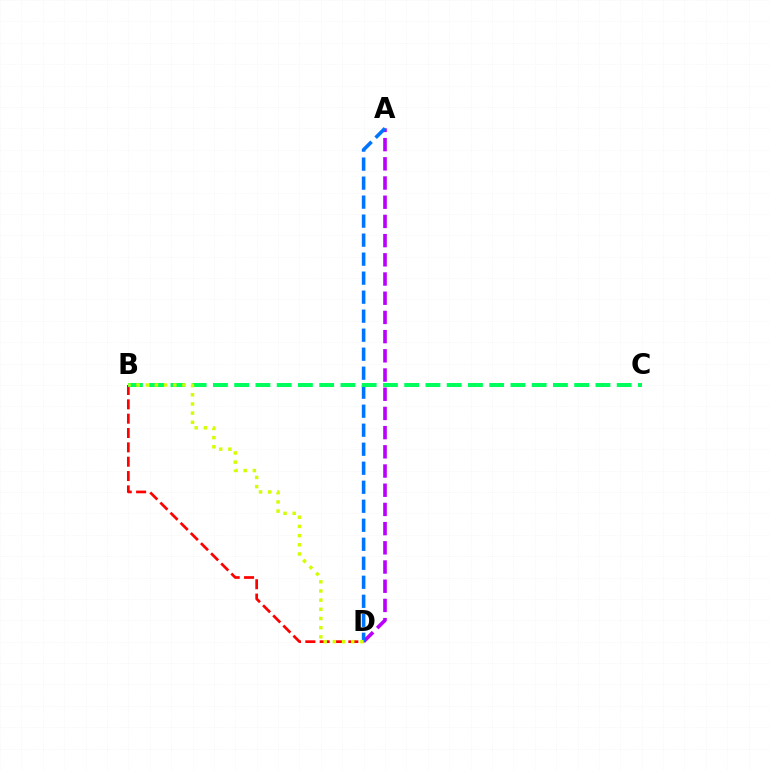{('A', 'D'): [{'color': '#b900ff', 'line_style': 'dashed', 'thickness': 2.61}, {'color': '#0074ff', 'line_style': 'dashed', 'thickness': 2.58}], ('B', 'D'): [{'color': '#ff0000', 'line_style': 'dashed', 'thickness': 1.95}, {'color': '#d1ff00', 'line_style': 'dotted', 'thickness': 2.49}], ('B', 'C'): [{'color': '#00ff5c', 'line_style': 'dashed', 'thickness': 2.89}]}